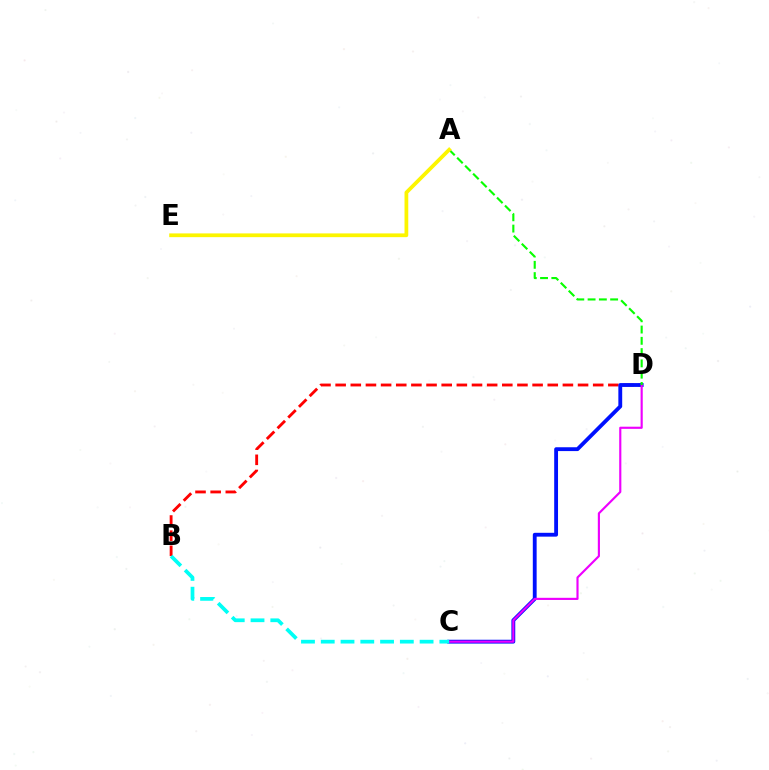{('B', 'D'): [{'color': '#ff0000', 'line_style': 'dashed', 'thickness': 2.06}], ('C', 'D'): [{'color': '#0010ff', 'line_style': 'solid', 'thickness': 2.76}, {'color': '#ee00ff', 'line_style': 'solid', 'thickness': 1.55}], ('A', 'D'): [{'color': '#08ff00', 'line_style': 'dashed', 'thickness': 1.53}], ('A', 'E'): [{'color': '#fcf500', 'line_style': 'solid', 'thickness': 2.7}], ('B', 'C'): [{'color': '#00fff6', 'line_style': 'dashed', 'thickness': 2.69}]}